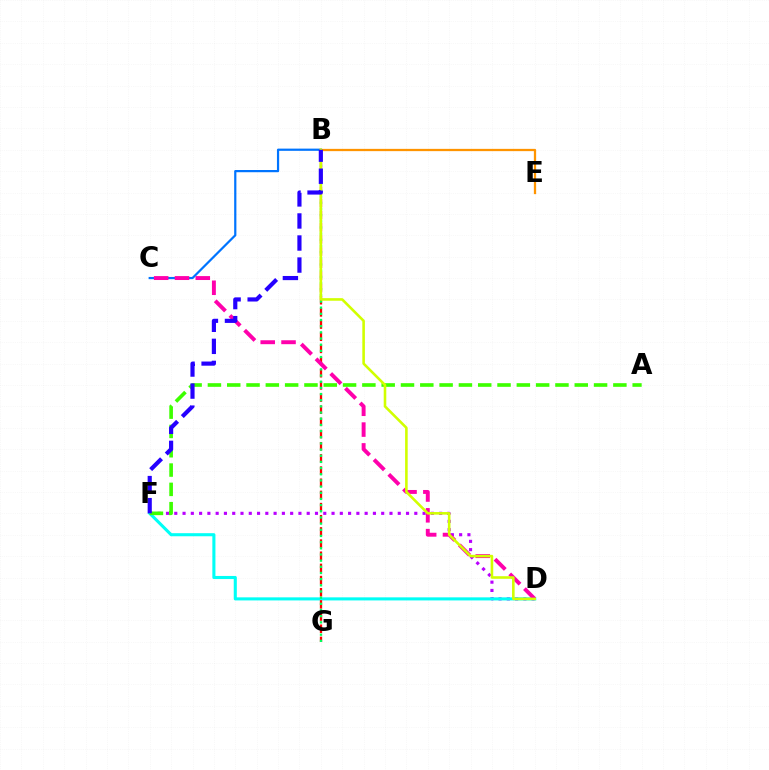{('D', 'F'): [{'color': '#b900ff', 'line_style': 'dotted', 'thickness': 2.25}, {'color': '#00fff6', 'line_style': 'solid', 'thickness': 2.22}], ('B', 'C'): [{'color': '#0074ff', 'line_style': 'solid', 'thickness': 1.6}], ('B', 'G'): [{'color': '#ff0000', 'line_style': 'dashed', 'thickness': 1.65}, {'color': '#00ff5c', 'line_style': 'dotted', 'thickness': 1.68}], ('B', 'E'): [{'color': '#ff9400', 'line_style': 'solid', 'thickness': 1.64}], ('A', 'F'): [{'color': '#3dff00', 'line_style': 'dashed', 'thickness': 2.62}], ('C', 'D'): [{'color': '#ff00ac', 'line_style': 'dashed', 'thickness': 2.83}], ('B', 'D'): [{'color': '#d1ff00', 'line_style': 'solid', 'thickness': 1.86}], ('B', 'F'): [{'color': '#2500ff', 'line_style': 'dashed', 'thickness': 2.99}]}